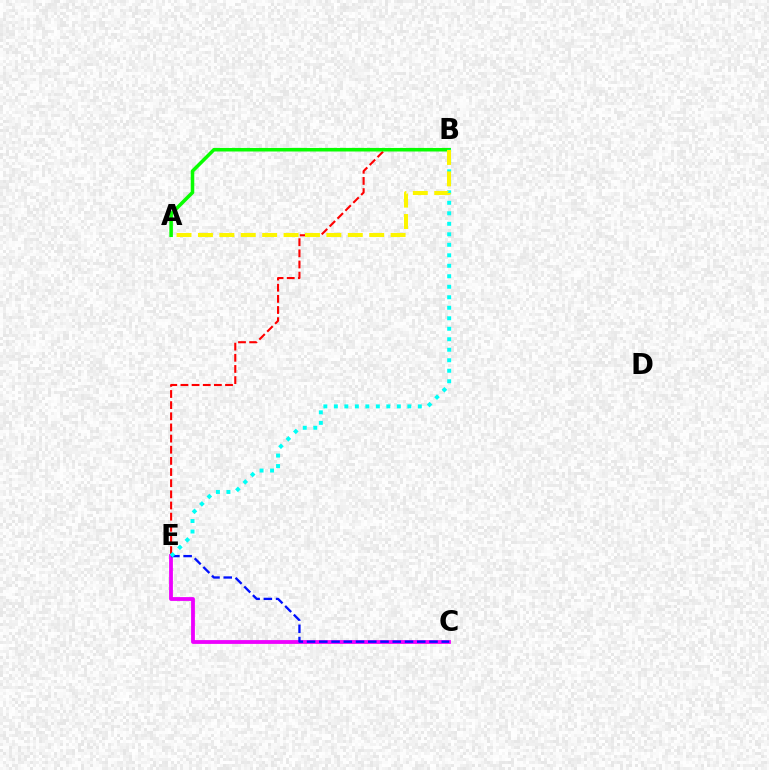{('B', 'E'): [{'color': '#ff0000', 'line_style': 'dashed', 'thickness': 1.51}, {'color': '#00fff6', 'line_style': 'dotted', 'thickness': 2.85}], ('C', 'E'): [{'color': '#ee00ff', 'line_style': 'solid', 'thickness': 2.74}, {'color': '#0010ff', 'line_style': 'dashed', 'thickness': 1.66}], ('A', 'B'): [{'color': '#08ff00', 'line_style': 'solid', 'thickness': 2.55}, {'color': '#fcf500', 'line_style': 'dashed', 'thickness': 2.91}]}